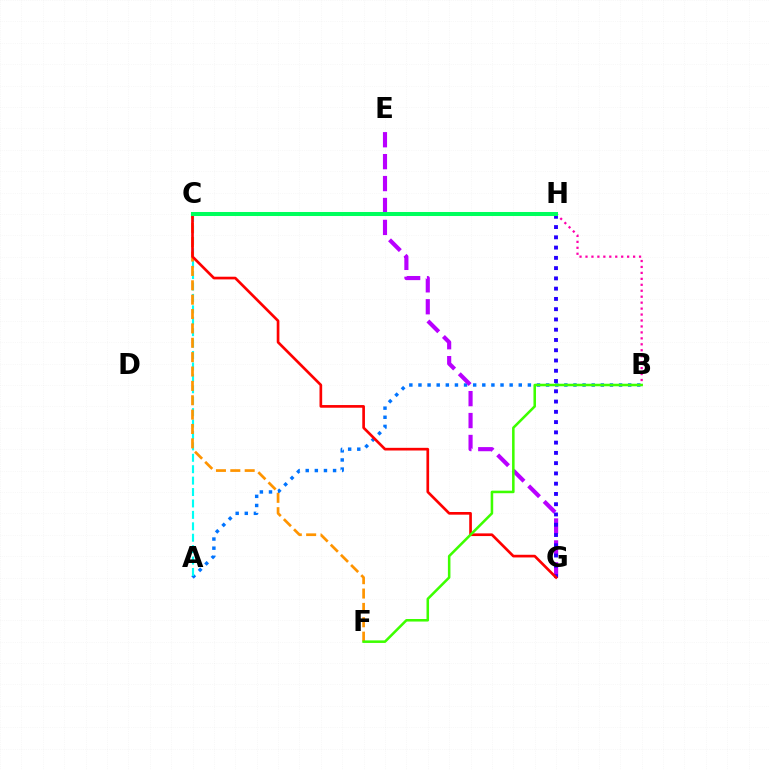{('A', 'B'): [{'color': '#0074ff', 'line_style': 'dotted', 'thickness': 2.48}], ('C', 'H'): [{'color': '#d1ff00', 'line_style': 'dashed', 'thickness': 1.82}, {'color': '#00ff5c', 'line_style': 'solid', 'thickness': 2.9}], ('E', 'G'): [{'color': '#b900ff', 'line_style': 'dashed', 'thickness': 2.98}], ('G', 'H'): [{'color': '#2500ff', 'line_style': 'dotted', 'thickness': 2.79}], ('B', 'H'): [{'color': '#ff00ac', 'line_style': 'dotted', 'thickness': 1.62}], ('A', 'C'): [{'color': '#00fff6', 'line_style': 'dashed', 'thickness': 1.55}], ('C', 'F'): [{'color': '#ff9400', 'line_style': 'dashed', 'thickness': 1.95}], ('C', 'G'): [{'color': '#ff0000', 'line_style': 'solid', 'thickness': 1.93}], ('B', 'F'): [{'color': '#3dff00', 'line_style': 'solid', 'thickness': 1.83}]}